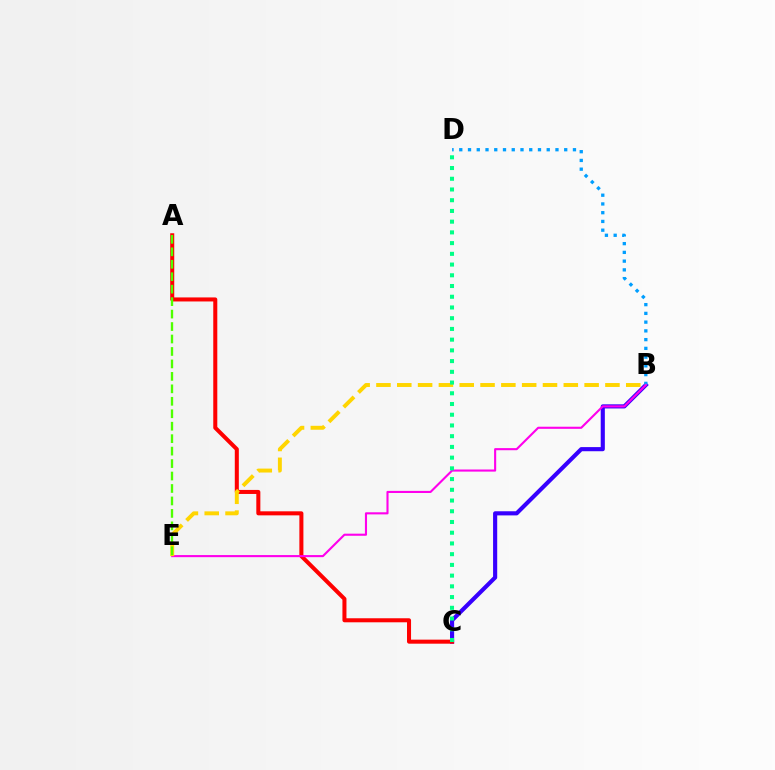{('B', 'C'): [{'color': '#3700ff', 'line_style': 'solid', 'thickness': 2.97}], ('B', 'D'): [{'color': '#009eff', 'line_style': 'dotted', 'thickness': 2.38}], ('A', 'C'): [{'color': '#ff0000', 'line_style': 'solid', 'thickness': 2.91}], ('B', 'E'): [{'color': '#ff00ed', 'line_style': 'solid', 'thickness': 1.52}, {'color': '#ffd500', 'line_style': 'dashed', 'thickness': 2.83}], ('A', 'E'): [{'color': '#4fff00', 'line_style': 'dashed', 'thickness': 1.69}], ('C', 'D'): [{'color': '#00ff86', 'line_style': 'dotted', 'thickness': 2.91}]}